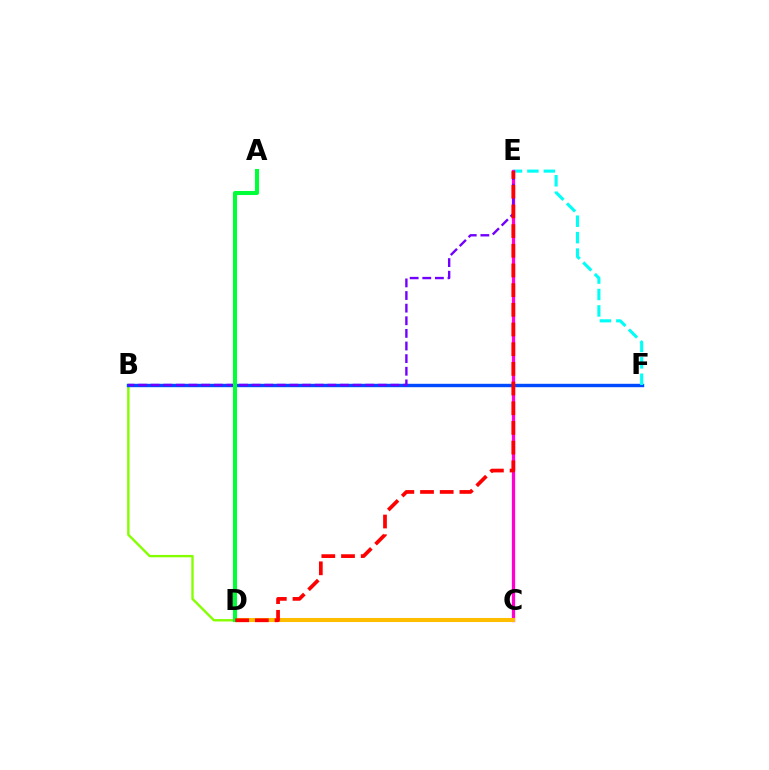{('B', 'D'): [{'color': '#84ff00', 'line_style': 'solid', 'thickness': 1.71}], ('B', 'F'): [{'color': '#004bff', 'line_style': 'solid', 'thickness': 2.45}], ('E', 'F'): [{'color': '#00fff6', 'line_style': 'dashed', 'thickness': 2.23}], ('C', 'E'): [{'color': '#ff00cf', 'line_style': 'solid', 'thickness': 2.36}], ('C', 'D'): [{'color': '#ffbd00', 'line_style': 'solid', 'thickness': 2.92}], ('B', 'E'): [{'color': '#7200ff', 'line_style': 'dashed', 'thickness': 1.71}], ('A', 'D'): [{'color': '#00ff39', 'line_style': 'solid', 'thickness': 2.93}], ('D', 'E'): [{'color': '#ff0000', 'line_style': 'dashed', 'thickness': 2.67}]}